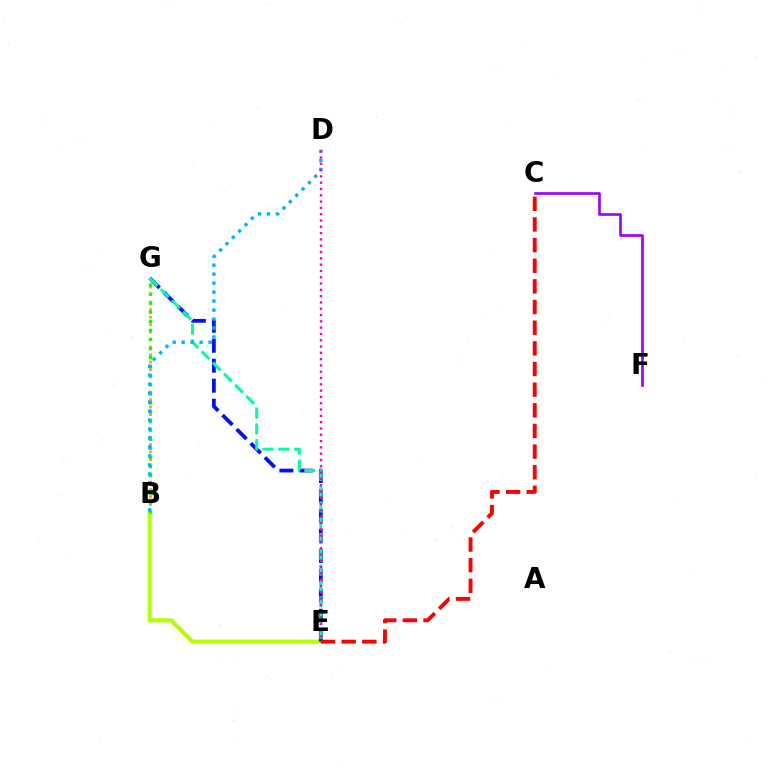{('B', 'E'): [{'color': '#b3ff00', 'line_style': 'solid', 'thickness': 2.98}], ('C', 'F'): [{'color': '#9b00ff', 'line_style': 'solid', 'thickness': 1.91}], ('E', 'G'): [{'color': '#0010ff', 'line_style': 'dashed', 'thickness': 2.71}, {'color': '#00ff9d', 'line_style': 'dashed', 'thickness': 2.15}], ('C', 'E'): [{'color': '#ff0000', 'line_style': 'dashed', 'thickness': 2.81}], ('B', 'G'): [{'color': '#ffa500', 'line_style': 'dotted', 'thickness': 2.04}, {'color': '#08ff00', 'line_style': 'dotted', 'thickness': 2.46}], ('B', 'D'): [{'color': '#00b5ff', 'line_style': 'dotted', 'thickness': 2.44}], ('D', 'E'): [{'color': '#ff00bd', 'line_style': 'dotted', 'thickness': 1.71}]}